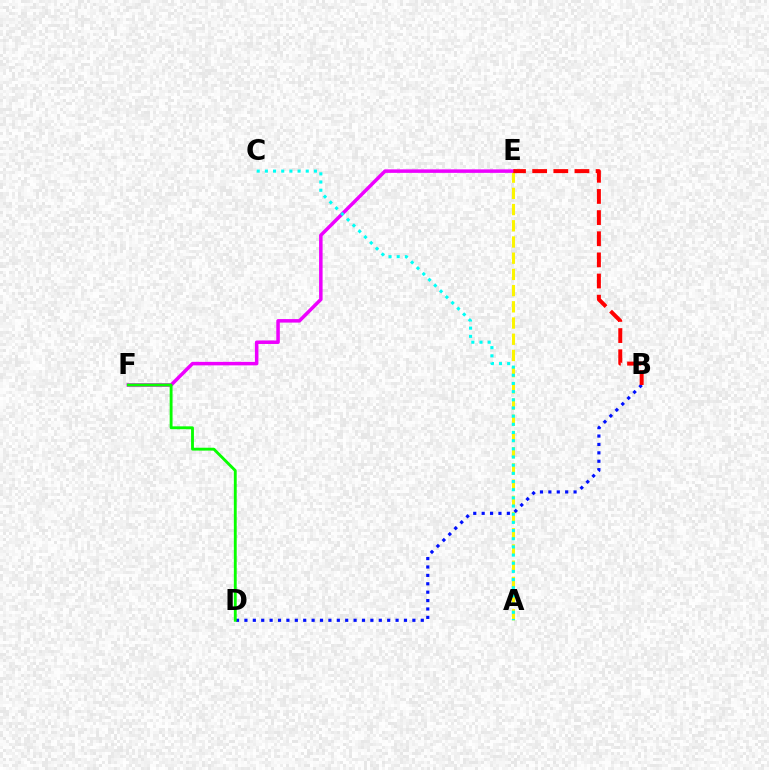{('A', 'E'): [{'color': '#fcf500', 'line_style': 'dashed', 'thickness': 2.2}], ('E', 'F'): [{'color': '#ee00ff', 'line_style': 'solid', 'thickness': 2.52}], ('B', 'D'): [{'color': '#0010ff', 'line_style': 'dotted', 'thickness': 2.28}], ('A', 'C'): [{'color': '#00fff6', 'line_style': 'dotted', 'thickness': 2.22}], ('D', 'F'): [{'color': '#08ff00', 'line_style': 'solid', 'thickness': 2.06}], ('B', 'E'): [{'color': '#ff0000', 'line_style': 'dashed', 'thickness': 2.87}]}